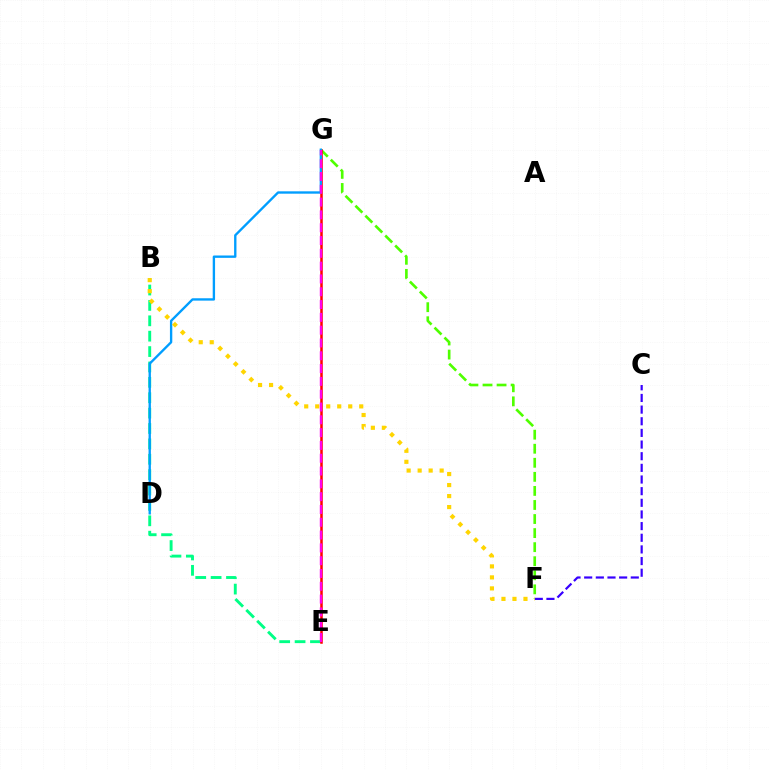{('B', 'E'): [{'color': '#00ff86', 'line_style': 'dashed', 'thickness': 2.09}], ('F', 'G'): [{'color': '#4fff00', 'line_style': 'dashed', 'thickness': 1.91}], ('E', 'G'): [{'color': '#ff0000', 'line_style': 'solid', 'thickness': 1.82}, {'color': '#ff00ed', 'line_style': 'dashed', 'thickness': 1.74}], ('C', 'F'): [{'color': '#3700ff', 'line_style': 'dashed', 'thickness': 1.58}], ('D', 'G'): [{'color': '#009eff', 'line_style': 'solid', 'thickness': 1.7}], ('B', 'F'): [{'color': '#ffd500', 'line_style': 'dotted', 'thickness': 2.99}]}